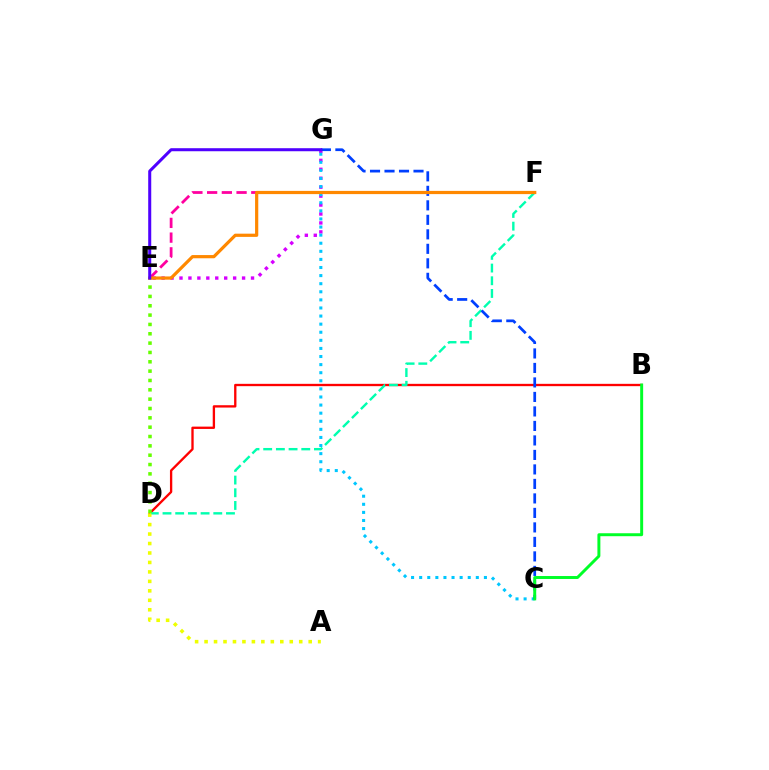{('B', 'D'): [{'color': '#ff0000', 'line_style': 'solid', 'thickness': 1.68}], ('E', 'G'): [{'color': '#d600ff', 'line_style': 'dotted', 'thickness': 2.43}, {'color': '#4f00ff', 'line_style': 'solid', 'thickness': 2.18}], ('D', 'F'): [{'color': '#00ffaf', 'line_style': 'dashed', 'thickness': 1.72}], ('D', 'E'): [{'color': '#66ff00', 'line_style': 'dotted', 'thickness': 2.54}], ('C', 'G'): [{'color': '#00c7ff', 'line_style': 'dotted', 'thickness': 2.2}, {'color': '#003fff', 'line_style': 'dashed', 'thickness': 1.97}], ('E', 'F'): [{'color': '#ff00a0', 'line_style': 'dashed', 'thickness': 2.0}, {'color': '#ff8800', 'line_style': 'solid', 'thickness': 2.31}], ('B', 'C'): [{'color': '#00ff27', 'line_style': 'solid', 'thickness': 2.13}], ('A', 'D'): [{'color': '#eeff00', 'line_style': 'dotted', 'thickness': 2.57}]}